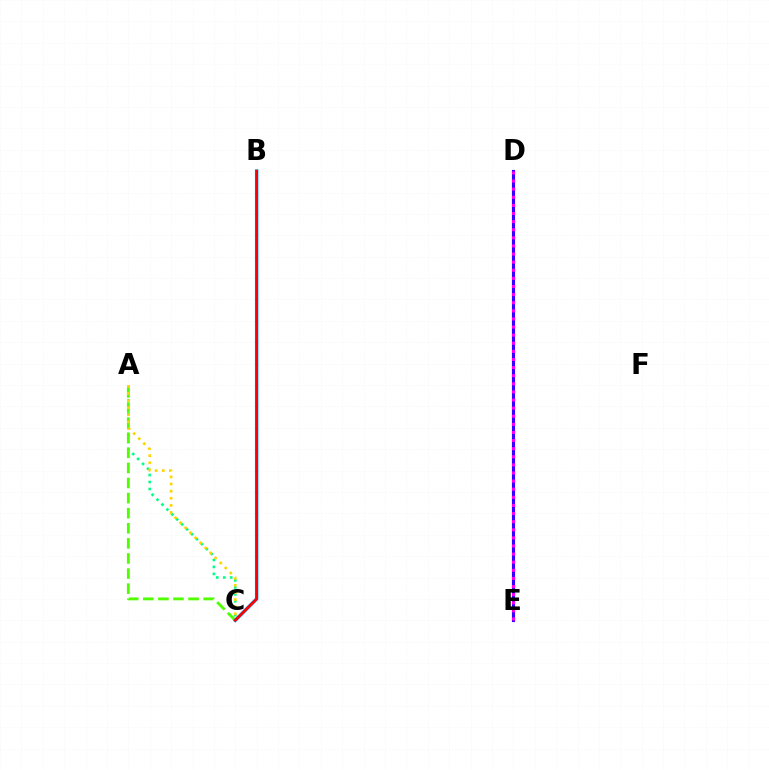{('A', 'C'): [{'color': '#00ff86', 'line_style': 'dotted', 'thickness': 1.89}, {'color': '#4fff00', 'line_style': 'dashed', 'thickness': 2.05}, {'color': '#ffd500', 'line_style': 'dotted', 'thickness': 1.93}], ('D', 'E'): [{'color': '#3700ff', 'line_style': 'solid', 'thickness': 2.26}, {'color': '#ff00ed', 'line_style': 'dotted', 'thickness': 2.2}], ('B', 'C'): [{'color': '#009eff', 'line_style': 'solid', 'thickness': 2.48}, {'color': '#ff0000', 'line_style': 'solid', 'thickness': 1.92}]}